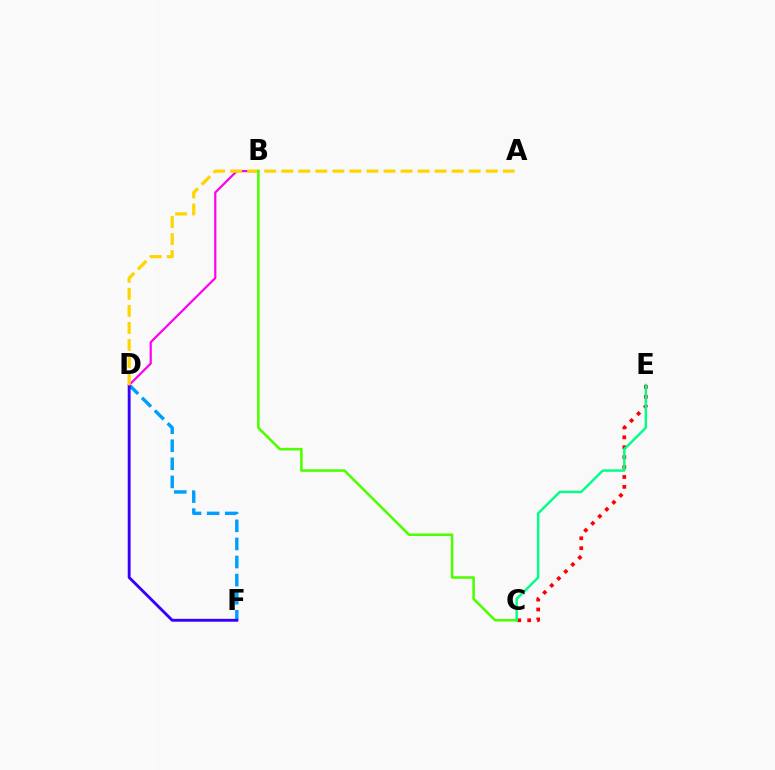{('D', 'F'): [{'color': '#009eff', 'line_style': 'dashed', 'thickness': 2.46}, {'color': '#3700ff', 'line_style': 'solid', 'thickness': 2.08}], ('B', 'D'): [{'color': '#ff00ed', 'line_style': 'solid', 'thickness': 1.59}], ('A', 'D'): [{'color': '#ffd500', 'line_style': 'dashed', 'thickness': 2.32}], ('C', 'E'): [{'color': '#ff0000', 'line_style': 'dotted', 'thickness': 2.69}, {'color': '#00ff86', 'line_style': 'solid', 'thickness': 1.75}], ('B', 'C'): [{'color': '#4fff00', 'line_style': 'solid', 'thickness': 1.86}]}